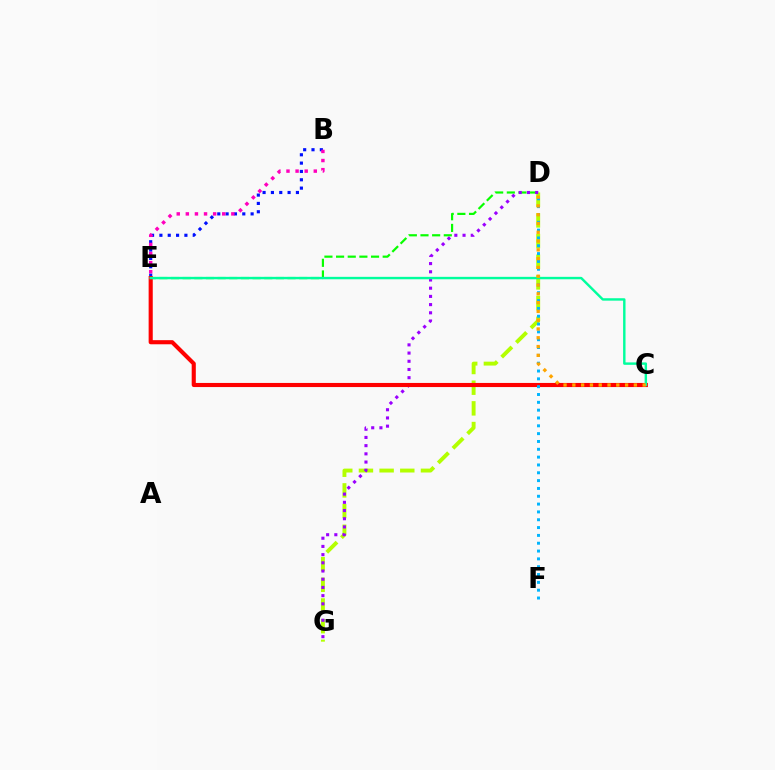{('D', 'E'): [{'color': '#08ff00', 'line_style': 'dashed', 'thickness': 1.58}], ('B', 'E'): [{'color': '#0010ff', 'line_style': 'dotted', 'thickness': 2.27}, {'color': '#ff00bd', 'line_style': 'dotted', 'thickness': 2.47}], ('D', 'G'): [{'color': '#b3ff00', 'line_style': 'dashed', 'thickness': 2.81}, {'color': '#9b00ff', 'line_style': 'dotted', 'thickness': 2.23}], ('C', 'E'): [{'color': '#ff0000', 'line_style': 'solid', 'thickness': 2.96}, {'color': '#00ff9d', 'line_style': 'solid', 'thickness': 1.74}], ('D', 'F'): [{'color': '#00b5ff', 'line_style': 'dotted', 'thickness': 2.13}], ('C', 'D'): [{'color': '#ffa500', 'line_style': 'dotted', 'thickness': 2.39}]}